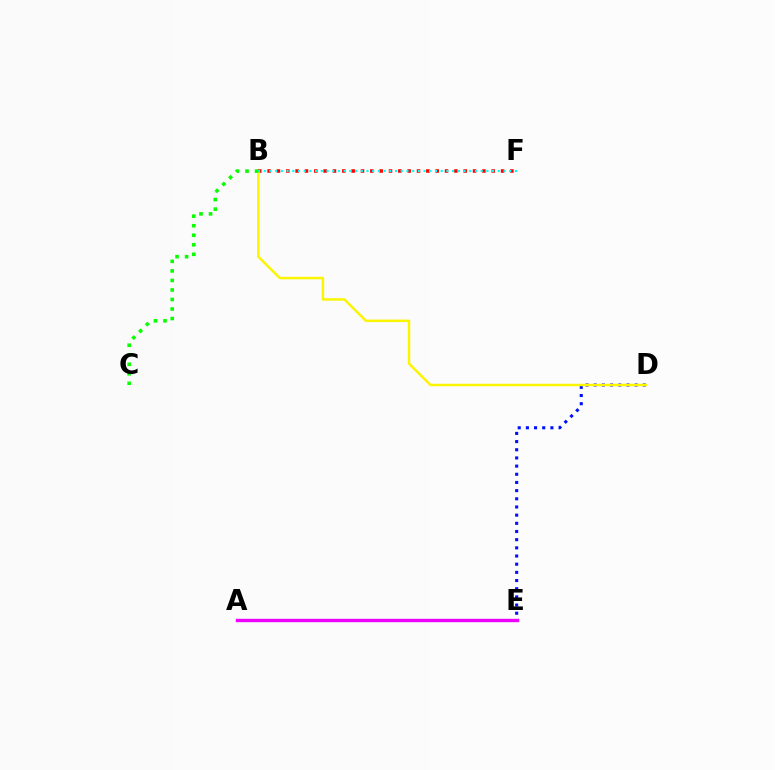{('B', 'F'): [{'color': '#ff0000', 'line_style': 'dotted', 'thickness': 2.54}, {'color': '#00fff6', 'line_style': 'dotted', 'thickness': 1.55}], ('D', 'E'): [{'color': '#0010ff', 'line_style': 'dotted', 'thickness': 2.22}], ('B', 'D'): [{'color': '#fcf500', 'line_style': 'solid', 'thickness': 1.79}], ('B', 'C'): [{'color': '#08ff00', 'line_style': 'dotted', 'thickness': 2.59}], ('A', 'E'): [{'color': '#ee00ff', 'line_style': 'solid', 'thickness': 2.44}]}